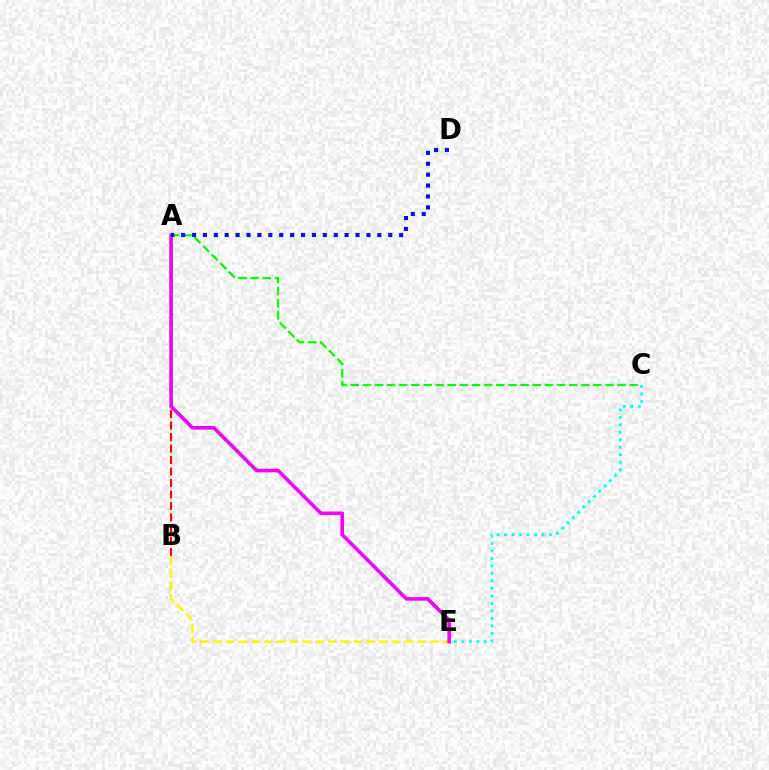{('B', 'E'): [{'color': '#fcf500', 'line_style': 'dashed', 'thickness': 1.74}], ('A', 'B'): [{'color': '#ff0000', 'line_style': 'dashed', 'thickness': 1.56}], ('C', 'E'): [{'color': '#00fff6', 'line_style': 'dotted', 'thickness': 2.03}], ('A', 'E'): [{'color': '#ee00ff', 'line_style': 'solid', 'thickness': 2.59}], ('A', 'C'): [{'color': '#08ff00', 'line_style': 'dashed', 'thickness': 1.65}], ('A', 'D'): [{'color': '#0010ff', 'line_style': 'dotted', 'thickness': 2.96}]}